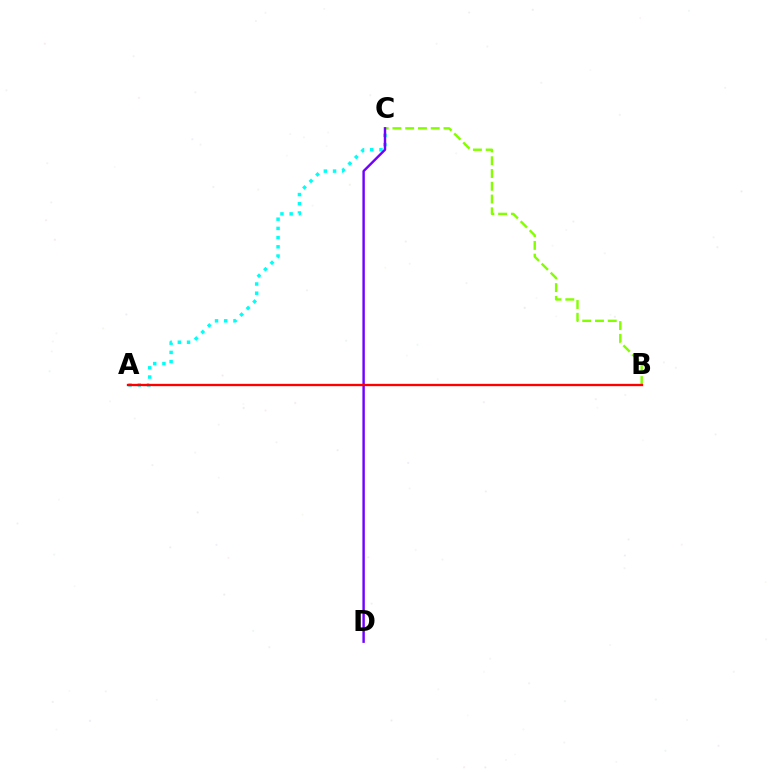{('B', 'C'): [{'color': '#84ff00', 'line_style': 'dashed', 'thickness': 1.73}], ('A', 'C'): [{'color': '#00fff6', 'line_style': 'dotted', 'thickness': 2.5}], ('C', 'D'): [{'color': '#7200ff', 'line_style': 'solid', 'thickness': 1.75}], ('A', 'B'): [{'color': '#ff0000', 'line_style': 'solid', 'thickness': 1.68}]}